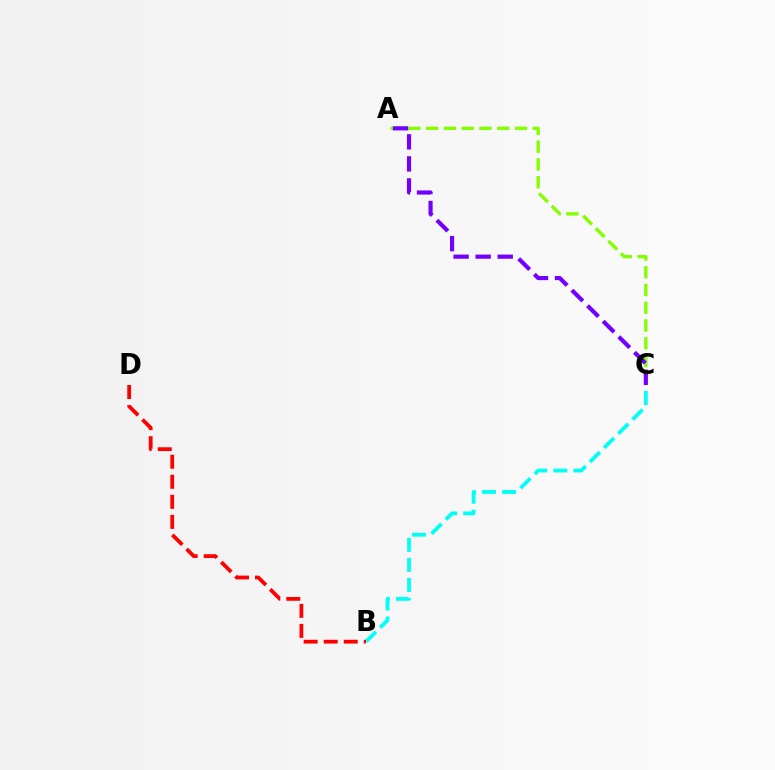{('A', 'C'): [{'color': '#84ff00', 'line_style': 'dashed', 'thickness': 2.41}, {'color': '#7200ff', 'line_style': 'dashed', 'thickness': 2.99}], ('B', 'C'): [{'color': '#00fff6', 'line_style': 'dashed', 'thickness': 2.72}], ('B', 'D'): [{'color': '#ff0000', 'line_style': 'dashed', 'thickness': 2.72}]}